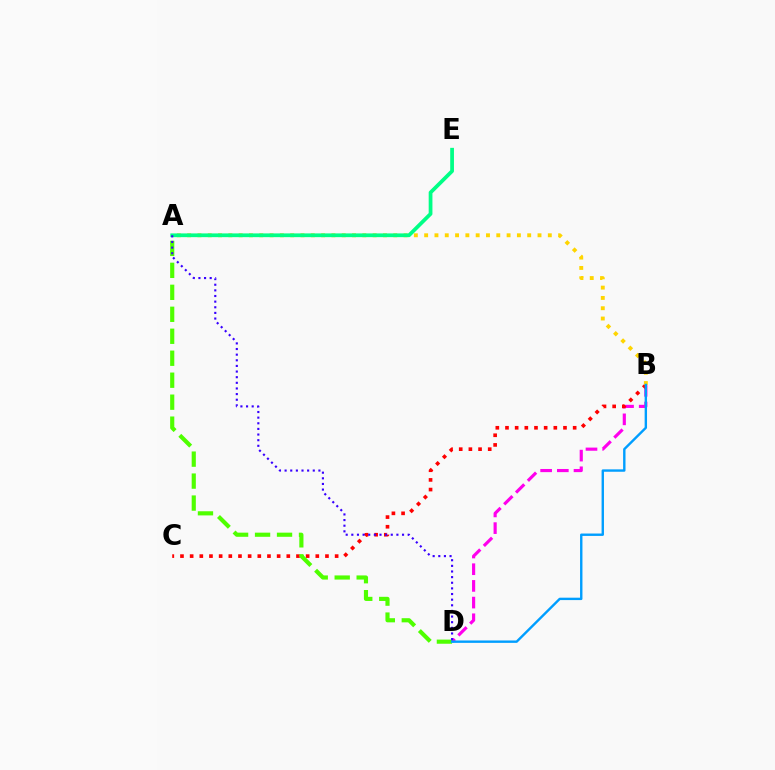{('B', 'D'): [{'color': '#ff00ed', 'line_style': 'dashed', 'thickness': 2.27}, {'color': '#009eff', 'line_style': 'solid', 'thickness': 1.72}], ('B', 'C'): [{'color': '#ff0000', 'line_style': 'dotted', 'thickness': 2.63}], ('A', 'B'): [{'color': '#ffd500', 'line_style': 'dotted', 'thickness': 2.8}], ('A', 'D'): [{'color': '#4fff00', 'line_style': 'dashed', 'thickness': 2.98}, {'color': '#3700ff', 'line_style': 'dotted', 'thickness': 1.53}], ('A', 'E'): [{'color': '#00ff86', 'line_style': 'solid', 'thickness': 2.7}]}